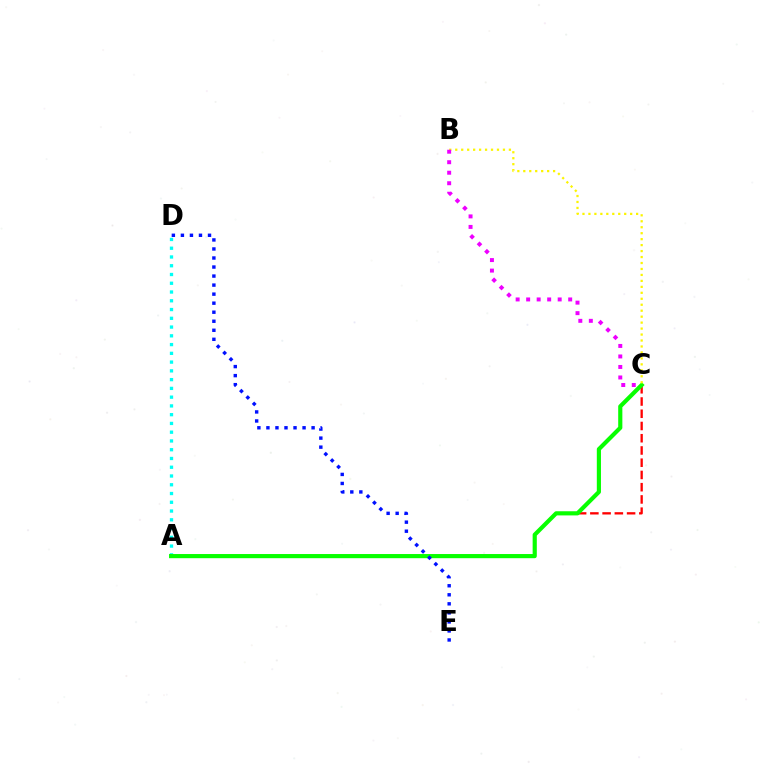{('A', 'C'): [{'color': '#ff0000', 'line_style': 'dashed', 'thickness': 1.66}, {'color': '#08ff00', 'line_style': 'solid', 'thickness': 2.99}], ('A', 'D'): [{'color': '#00fff6', 'line_style': 'dotted', 'thickness': 2.38}], ('B', 'C'): [{'color': '#fcf500', 'line_style': 'dotted', 'thickness': 1.62}, {'color': '#ee00ff', 'line_style': 'dotted', 'thickness': 2.85}], ('D', 'E'): [{'color': '#0010ff', 'line_style': 'dotted', 'thickness': 2.45}]}